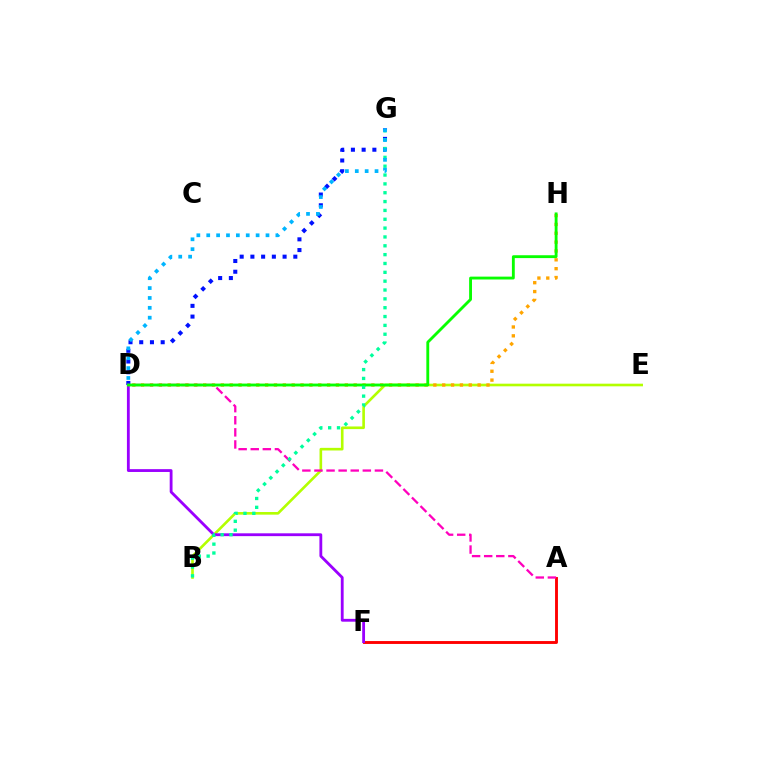{('B', 'E'): [{'color': '#b3ff00', 'line_style': 'solid', 'thickness': 1.89}], ('A', 'F'): [{'color': '#ff0000', 'line_style': 'solid', 'thickness': 2.08}], ('D', 'G'): [{'color': '#0010ff', 'line_style': 'dotted', 'thickness': 2.92}, {'color': '#00b5ff', 'line_style': 'dotted', 'thickness': 2.68}], ('D', 'F'): [{'color': '#9b00ff', 'line_style': 'solid', 'thickness': 2.03}], ('D', 'H'): [{'color': '#ffa500', 'line_style': 'dotted', 'thickness': 2.41}, {'color': '#08ff00', 'line_style': 'solid', 'thickness': 2.06}], ('A', 'D'): [{'color': '#ff00bd', 'line_style': 'dashed', 'thickness': 1.64}], ('B', 'G'): [{'color': '#00ff9d', 'line_style': 'dotted', 'thickness': 2.4}]}